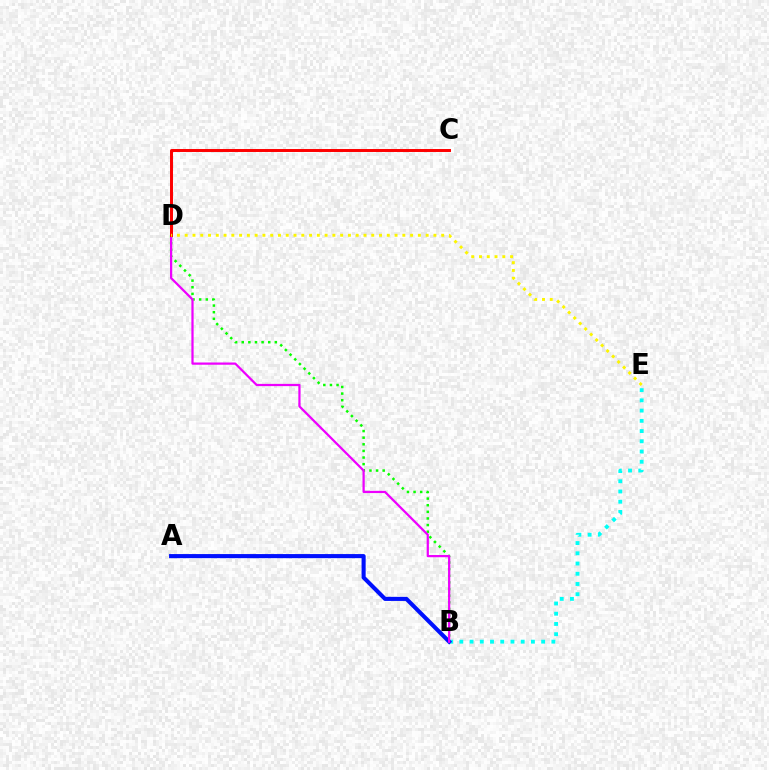{('B', 'E'): [{'color': '#00fff6', 'line_style': 'dotted', 'thickness': 2.78}], ('B', 'D'): [{'color': '#08ff00', 'line_style': 'dotted', 'thickness': 1.8}, {'color': '#ee00ff', 'line_style': 'solid', 'thickness': 1.61}], ('A', 'B'): [{'color': '#0010ff', 'line_style': 'solid', 'thickness': 2.95}], ('C', 'D'): [{'color': '#ff0000', 'line_style': 'solid', 'thickness': 2.14}], ('D', 'E'): [{'color': '#fcf500', 'line_style': 'dotted', 'thickness': 2.11}]}